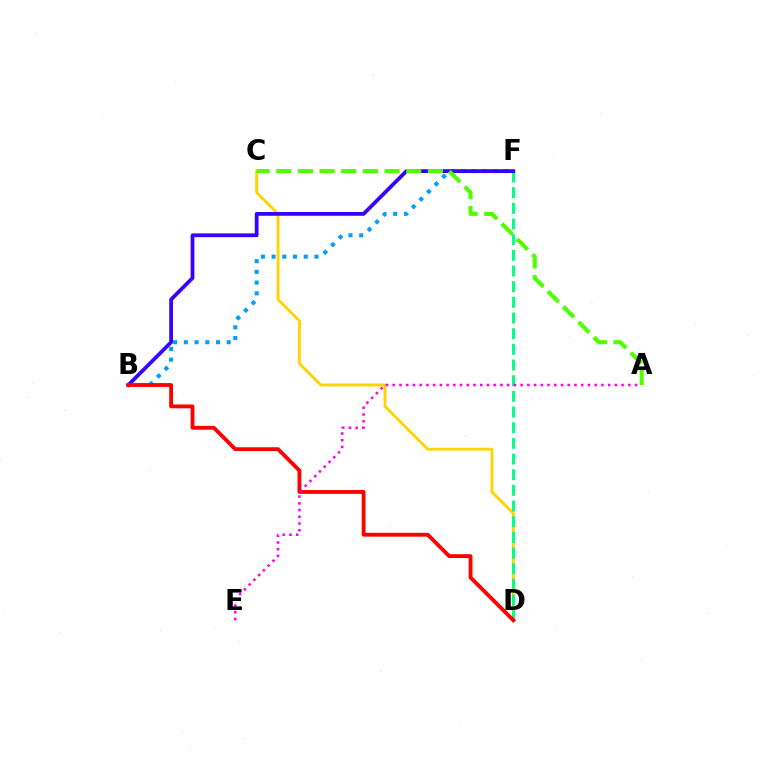{('C', 'D'): [{'color': '#ffd500', 'line_style': 'solid', 'thickness': 2.07}], ('B', 'F'): [{'color': '#009eff', 'line_style': 'dotted', 'thickness': 2.91}, {'color': '#3700ff', 'line_style': 'solid', 'thickness': 2.71}], ('D', 'F'): [{'color': '#00ff86', 'line_style': 'dashed', 'thickness': 2.13}], ('B', 'D'): [{'color': '#ff0000', 'line_style': 'solid', 'thickness': 2.76}], ('A', 'E'): [{'color': '#ff00ed', 'line_style': 'dotted', 'thickness': 1.83}], ('A', 'C'): [{'color': '#4fff00', 'line_style': 'dashed', 'thickness': 2.94}]}